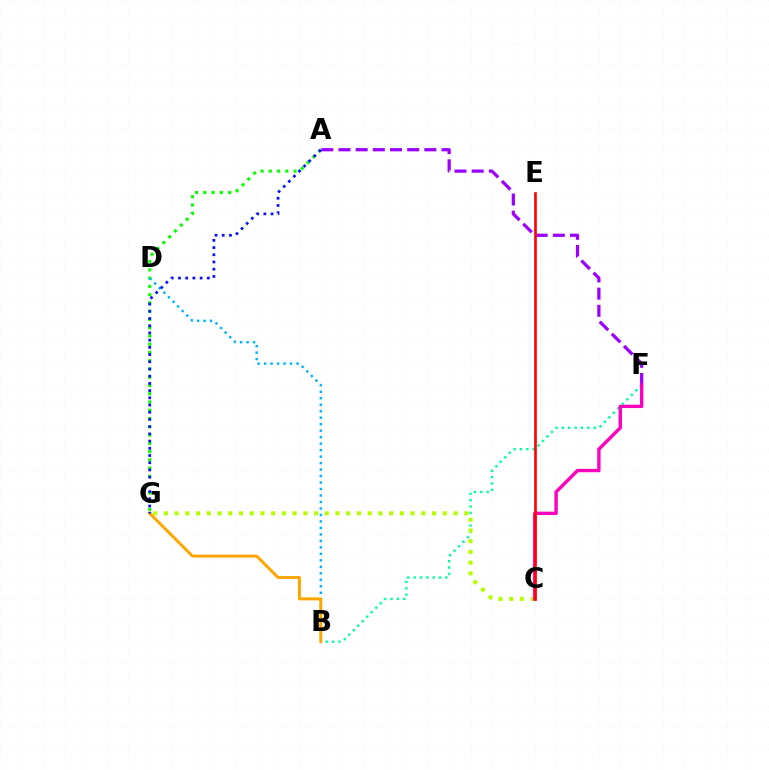{('B', 'F'): [{'color': '#00ff9d', 'line_style': 'dotted', 'thickness': 1.73}], ('A', 'G'): [{'color': '#08ff00', 'line_style': 'dotted', 'thickness': 2.24}, {'color': '#0010ff', 'line_style': 'dotted', 'thickness': 1.96}], ('C', 'G'): [{'color': '#b3ff00', 'line_style': 'dotted', 'thickness': 2.91}], ('B', 'D'): [{'color': '#00b5ff', 'line_style': 'dotted', 'thickness': 1.76}], ('A', 'F'): [{'color': '#9b00ff', 'line_style': 'dashed', 'thickness': 2.33}], ('C', 'F'): [{'color': '#ff00bd', 'line_style': 'solid', 'thickness': 2.43}], ('B', 'G'): [{'color': '#ffa500', 'line_style': 'solid', 'thickness': 2.13}], ('C', 'E'): [{'color': '#ff0000', 'line_style': 'solid', 'thickness': 1.9}]}